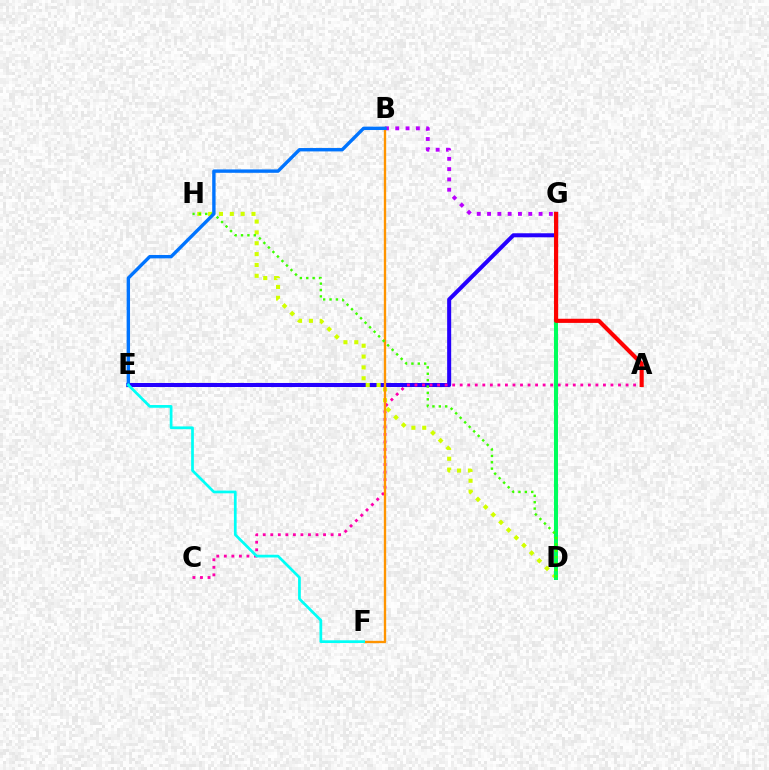{('E', 'G'): [{'color': '#2500ff', 'line_style': 'solid', 'thickness': 2.9}], ('A', 'C'): [{'color': '#ff00ac', 'line_style': 'dotted', 'thickness': 2.05}], ('D', 'H'): [{'color': '#d1ff00', 'line_style': 'dotted', 'thickness': 2.95}, {'color': '#3dff00', 'line_style': 'dotted', 'thickness': 1.73}], ('B', 'G'): [{'color': '#b900ff', 'line_style': 'dotted', 'thickness': 2.8}], ('D', 'G'): [{'color': '#00ff5c', 'line_style': 'solid', 'thickness': 2.9}], ('B', 'F'): [{'color': '#ff9400', 'line_style': 'solid', 'thickness': 1.69}], ('A', 'G'): [{'color': '#ff0000', 'line_style': 'solid', 'thickness': 2.98}], ('B', 'E'): [{'color': '#0074ff', 'line_style': 'solid', 'thickness': 2.44}], ('E', 'F'): [{'color': '#00fff6', 'line_style': 'solid', 'thickness': 1.97}]}